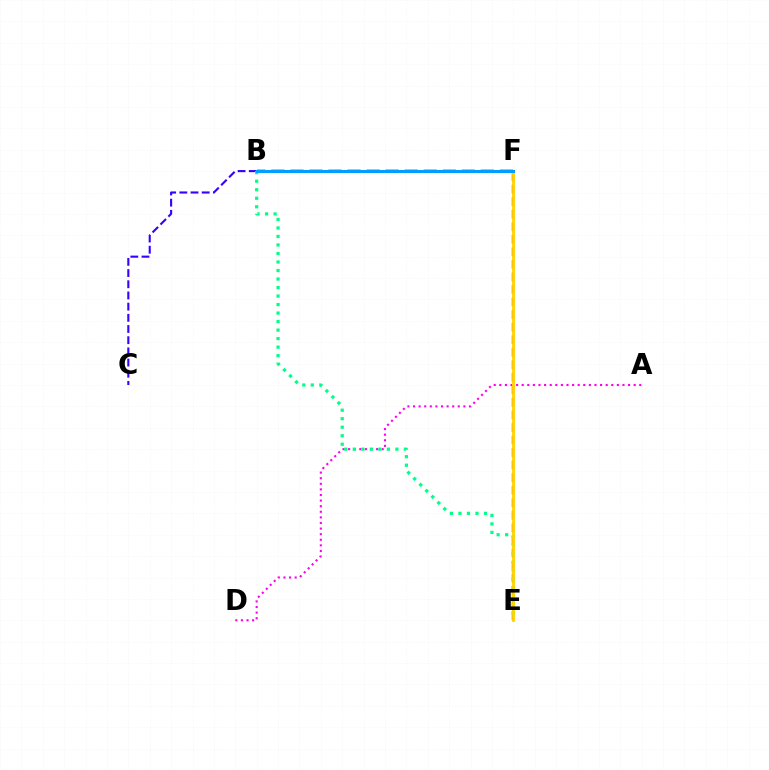{('E', 'F'): [{'color': '#ff0000', 'line_style': 'dashed', 'thickness': 1.7}, {'color': '#ffd500', 'line_style': 'solid', 'thickness': 2.03}], ('B', 'C'): [{'color': '#3700ff', 'line_style': 'dashed', 'thickness': 1.52}], ('A', 'D'): [{'color': '#ff00ed', 'line_style': 'dotted', 'thickness': 1.52}], ('B', 'F'): [{'color': '#4fff00', 'line_style': 'dashed', 'thickness': 2.59}, {'color': '#009eff', 'line_style': 'solid', 'thickness': 2.16}], ('B', 'E'): [{'color': '#00ff86', 'line_style': 'dotted', 'thickness': 2.31}]}